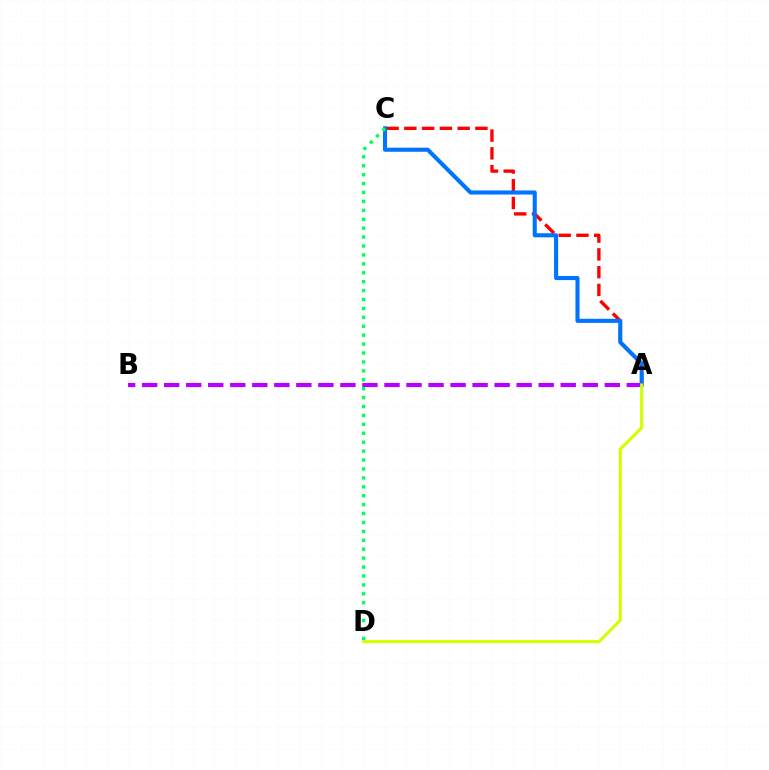{('A', 'C'): [{'color': '#ff0000', 'line_style': 'dashed', 'thickness': 2.41}, {'color': '#0074ff', 'line_style': 'solid', 'thickness': 2.95}], ('A', 'B'): [{'color': '#b900ff', 'line_style': 'dashed', 'thickness': 2.99}], ('C', 'D'): [{'color': '#00ff5c', 'line_style': 'dotted', 'thickness': 2.42}], ('A', 'D'): [{'color': '#d1ff00', 'line_style': 'solid', 'thickness': 2.21}]}